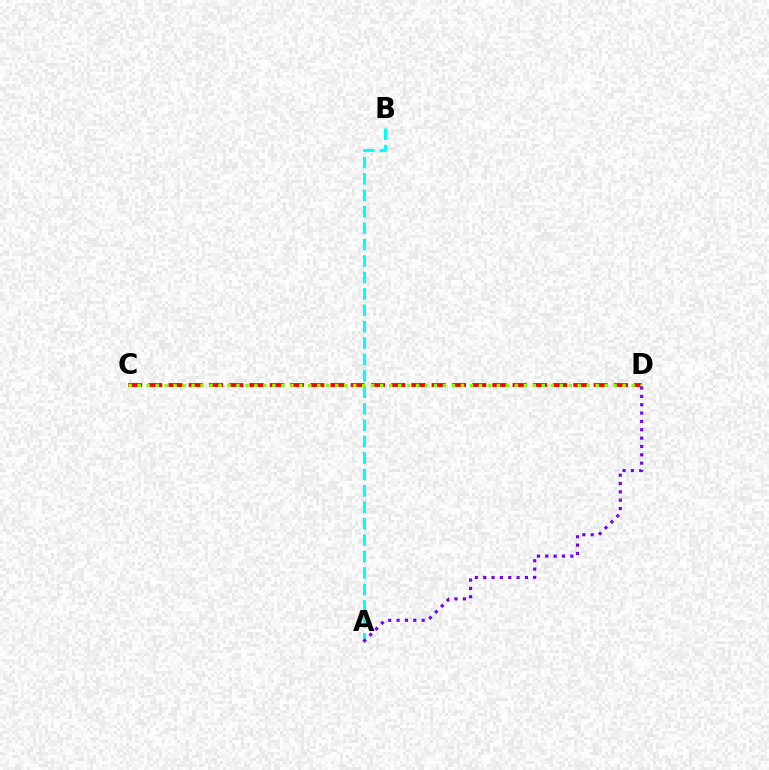{('A', 'B'): [{'color': '#00fff6', 'line_style': 'dashed', 'thickness': 2.23}], ('C', 'D'): [{'color': '#ff0000', 'line_style': 'dashed', 'thickness': 2.75}, {'color': '#84ff00', 'line_style': 'dotted', 'thickness': 2.44}], ('A', 'D'): [{'color': '#7200ff', 'line_style': 'dotted', 'thickness': 2.27}]}